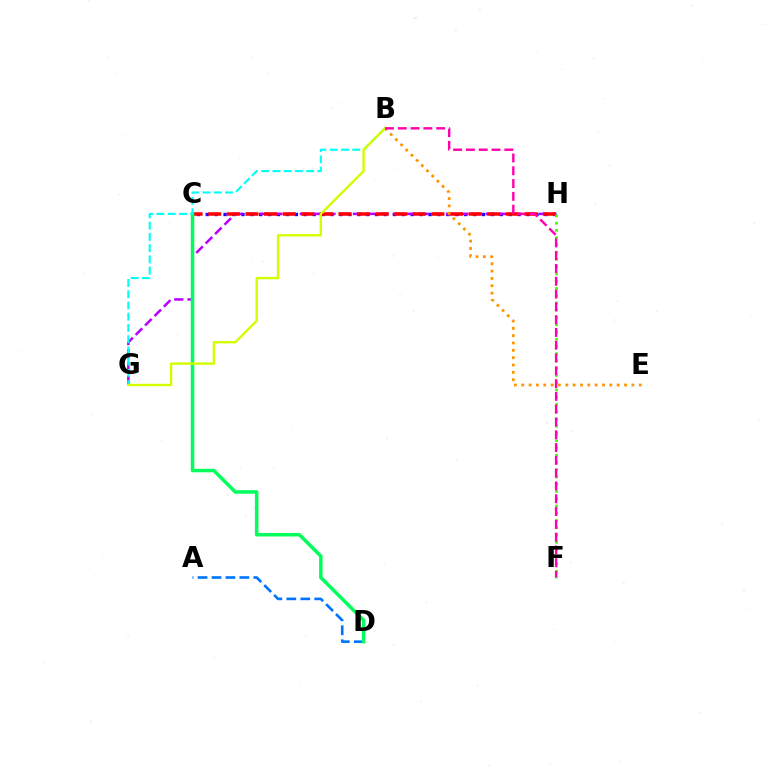{('C', 'H'): [{'color': '#2500ff', 'line_style': 'dotted', 'thickness': 2.42}, {'color': '#ff0000', 'line_style': 'dashed', 'thickness': 2.53}], ('G', 'H'): [{'color': '#b900ff', 'line_style': 'dashed', 'thickness': 1.81}], ('A', 'D'): [{'color': '#0074ff', 'line_style': 'dashed', 'thickness': 1.9}], ('C', 'D'): [{'color': '#00ff5c', 'line_style': 'solid', 'thickness': 2.52}], ('B', 'E'): [{'color': '#ff9400', 'line_style': 'dotted', 'thickness': 1.99}], ('B', 'G'): [{'color': '#00fff6', 'line_style': 'dashed', 'thickness': 1.53}, {'color': '#d1ff00', 'line_style': 'solid', 'thickness': 1.72}], ('F', 'H'): [{'color': '#3dff00', 'line_style': 'dotted', 'thickness': 1.97}], ('B', 'F'): [{'color': '#ff00ac', 'line_style': 'dashed', 'thickness': 1.74}]}